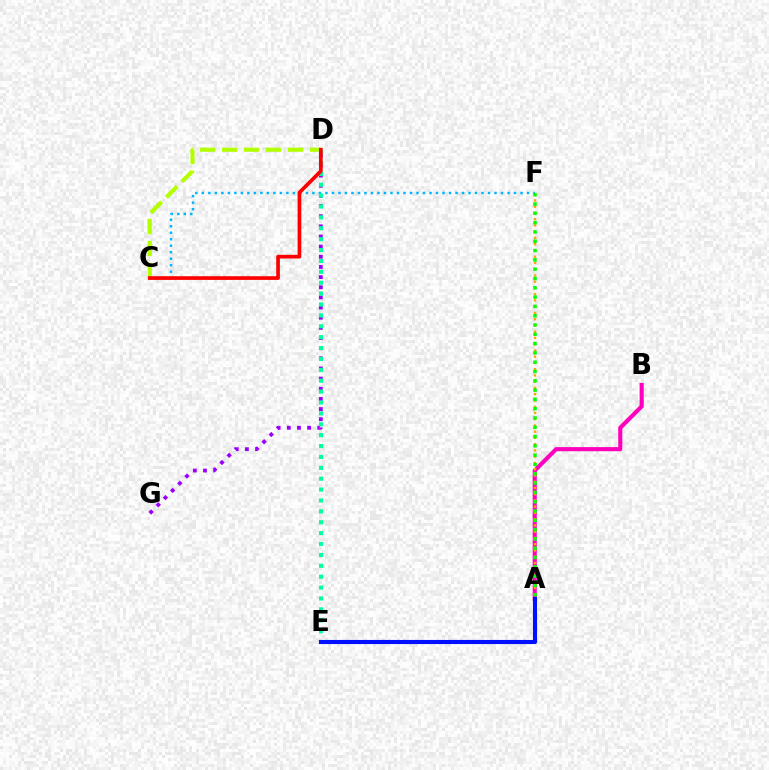{('A', 'B'): [{'color': '#ff00bd', 'line_style': 'solid', 'thickness': 2.97}], ('A', 'F'): [{'color': '#ffa500', 'line_style': 'dotted', 'thickness': 1.7}, {'color': '#08ff00', 'line_style': 'dotted', 'thickness': 2.53}], ('D', 'G'): [{'color': '#9b00ff', 'line_style': 'dotted', 'thickness': 2.76}], ('C', 'F'): [{'color': '#00b5ff', 'line_style': 'dotted', 'thickness': 1.77}], ('C', 'D'): [{'color': '#b3ff00', 'line_style': 'dashed', 'thickness': 2.98}, {'color': '#ff0000', 'line_style': 'solid', 'thickness': 2.66}], ('D', 'E'): [{'color': '#00ff9d', 'line_style': 'dotted', 'thickness': 2.96}], ('A', 'E'): [{'color': '#0010ff', 'line_style': 'solid', 'thickness': 2.97}]}